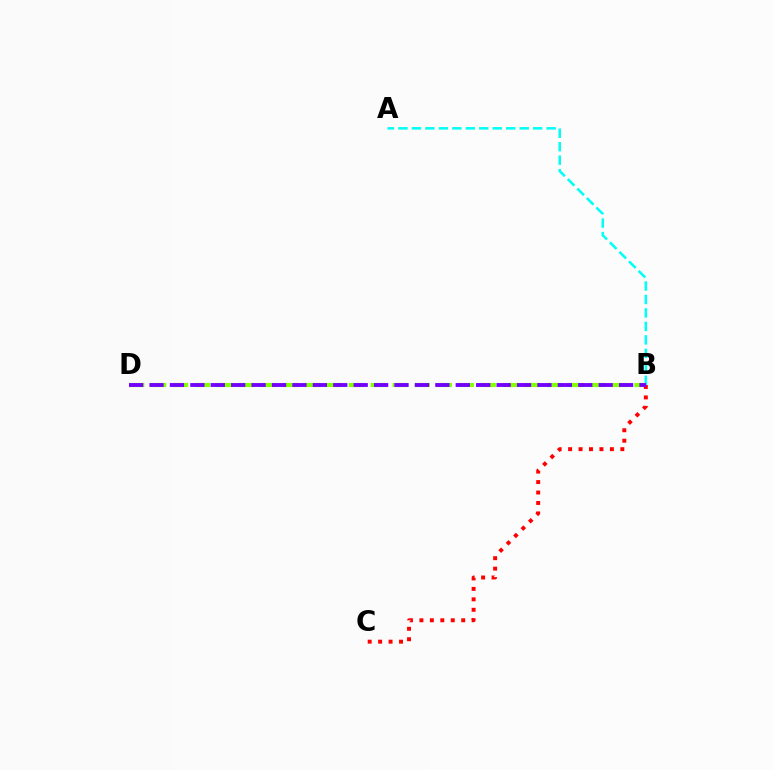{('B', 'D'): [{'color': '#84ff00', 'line_style': 'dashed', 'thickness': 2.98}, {'color': '#7200ff', 'line_style': 'dashed', 'thickness': 2.77}], ('B', 'C'): [{'color': '#ff0000', 'line_style': 'dotted', 'thickness': 2.84}], ('A', 'B'): [{'color': '#00fff6', 'line_style': 'dashed', 'thickness': 1.83}]}